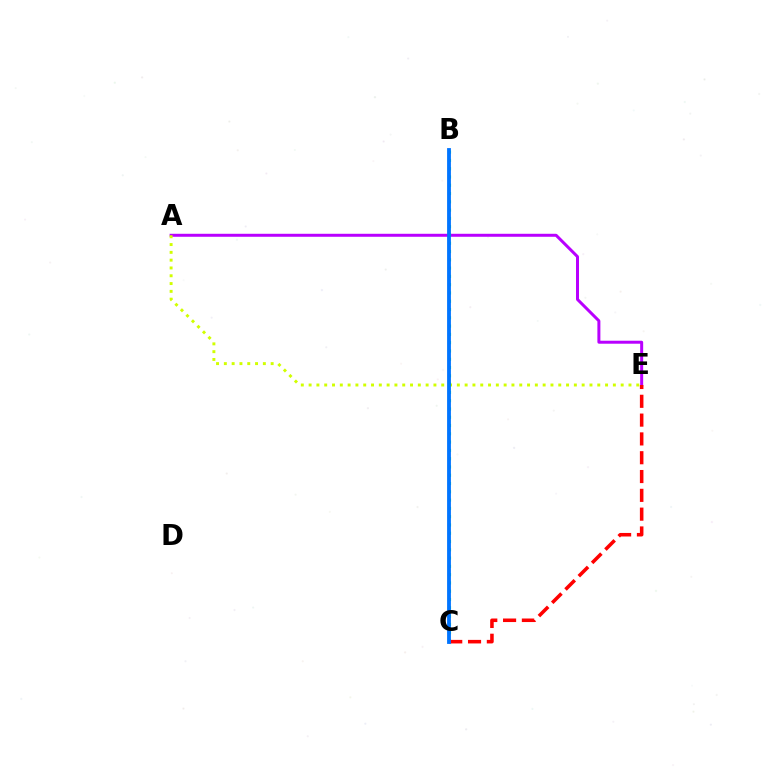{('A', 'E'): [{'color': '#b900ff', 'line_style': 'solid', 'thickness': 2.15}, {'color': '#d1ff00', 'line_style': 'dotted', 'thickness': 2.12}], ('B', 'C'): [{'color': '#00ff5c', 'line_style': 'dotted', 'thickness': 2.25}, {'color': '#0074ff', 'line_style': 'solid', 'thickness': 2.75}], ('C', 'E'): [{'color': '#ff0000', 'line_style': 'dashed', 'thickness': 2.56}]}